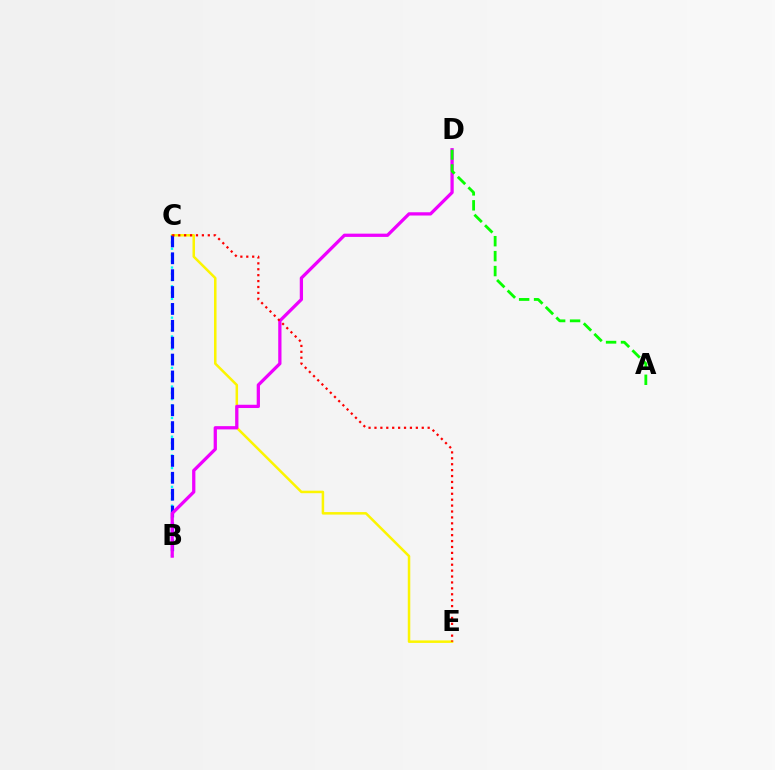{('B', 'C'): [{'color': '#00fff6', 'line_style': 'dotted', 'thickness': 1.7}, {'color': '#0010ff', 'line_style': 'dashed', 'thickness': 2.29}], ('C', 'E'): [{'color': '#fcf500', 'line_style': 'solid', 'thickness': 1.81}, {'color': '#ff0000', 'line_style': 'dotted', 'thickness': 1.61}], ('B', 'D'): [{'color': '#ee00ff', 'line_style': 'solid', 'thickness': 2.35}], ('A', 'D'): [{'color': '#08ff00', 'line_style': 'dashed', 'thickness': 2.03}]}